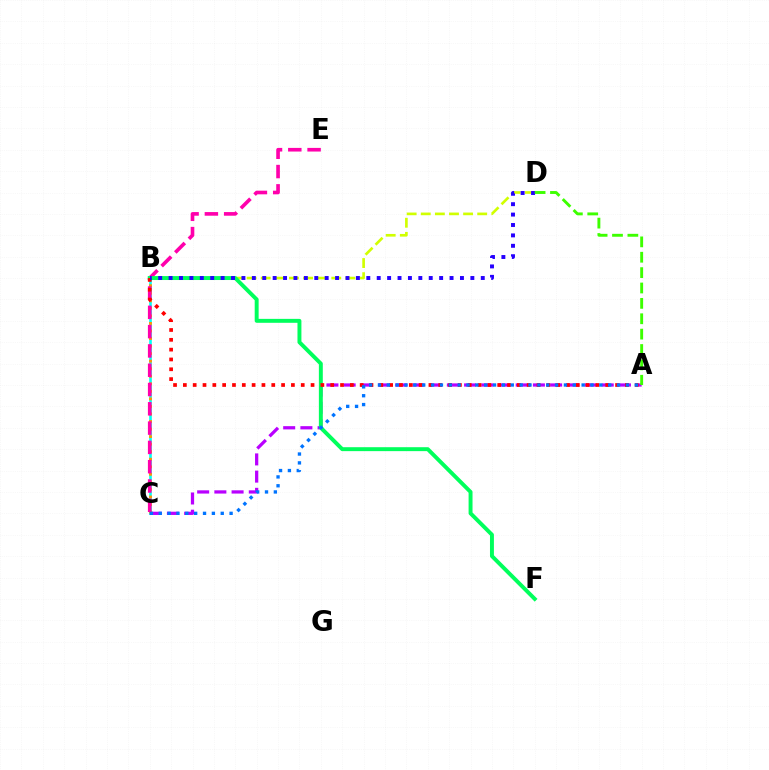{('A', 'C'): [{'color': '#b900ff', 'line_style': 'dashed', 'thickness': 2.34}, {'color': '#0074ff', 'line_style': 'dotted', 'thickness': 2.41}], ('B', 'C'): [{'color': '#00fff6', 'line_style': 'solid', 'thickness': 1.9}, {'color': '#ff9400', 'line_style': 'dotted', 'thickness': 2.05}], ('B', 'D'): [{'color': '#d1ff00', 'line_style': 'dashed', 'thickness': 1.92}, {'color': '#2500ff', 'line_style': 'dotted', 'thickness': 2.83}], ('C', 'E'): [{'color': '#ff00ac', 'line_style': 'dashed', 'thickness': 2.62}], ('B', 'F'): [{'color': '#00ff5c', 'line_style': 'solid', 'thickness': 2.83}], ('A', 'B'): [{'color': '#ff0000', 'line_style': 'dotted', 'thickness': 2.67}], ('A', 'D'): [{'color': '#3dff00', 'line_style': 'dashed', 'thickness': 2.09}]}